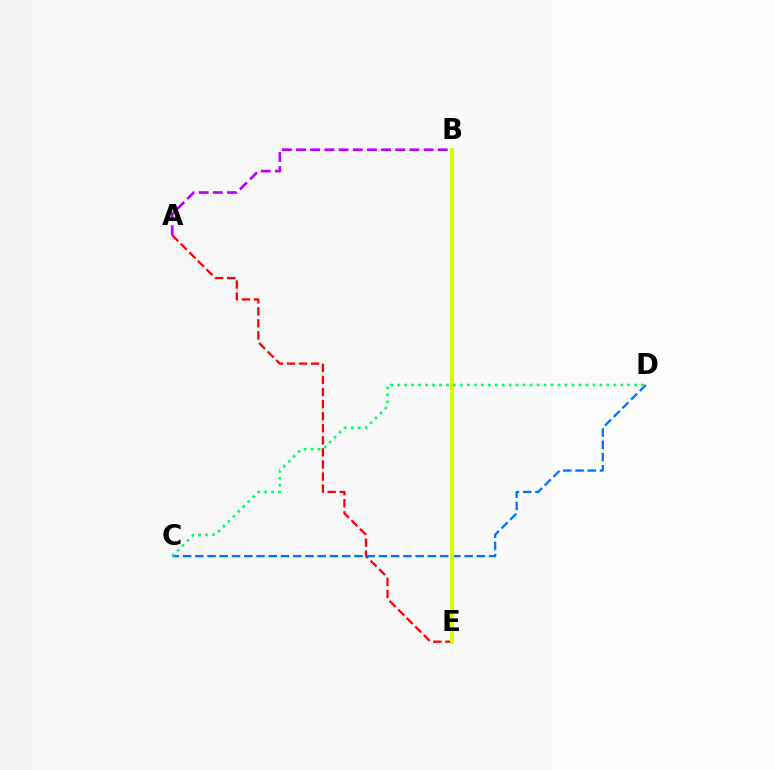{('A', 'B'): [{'color': '#b900ff', 'line_style': 'dashed', 'thickness': 1.93}], ('A', 'E'): [{'color': '#ff0000', 'line_style': 'dashed', 'thickness': 1.64}], ('C', 'D'): [{'color': '#0074ff', 'line_style': 'dashed', 'thickness': 1.66}, {'color': '#00ff5c', 'line_style': 'dotted', 'thickness': 1.89}], ('B', 'E'): [{'color': '#d1ff00', 'line_style': 'solid', 'thickness': 2.93}]}